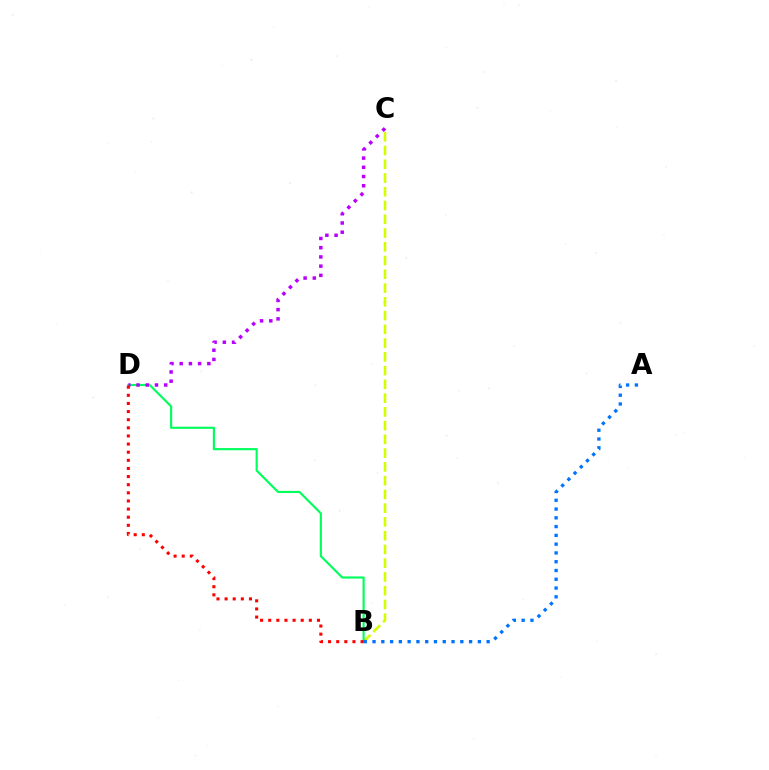{('B', 'C'): [{'color': '#d1ff00', 'line_style': 'dashed', 'thickness': 1.87}], ('B', 'D'): [{'color': '#00ff5c', 'line_style': 'solid', 'thickness': 1.55}, {'color': '#ff0000', 'line_style': 'dotted', 'thickness': 2.21}], ('C', 'D'): [{'color': '#b900ff', 'line_style': 'dotted', 'thickness': 2.5}], ('A', 'B'): [{'color': '#0074ff', 'line_style': 'dotted', 'thickness': 2.38}]}